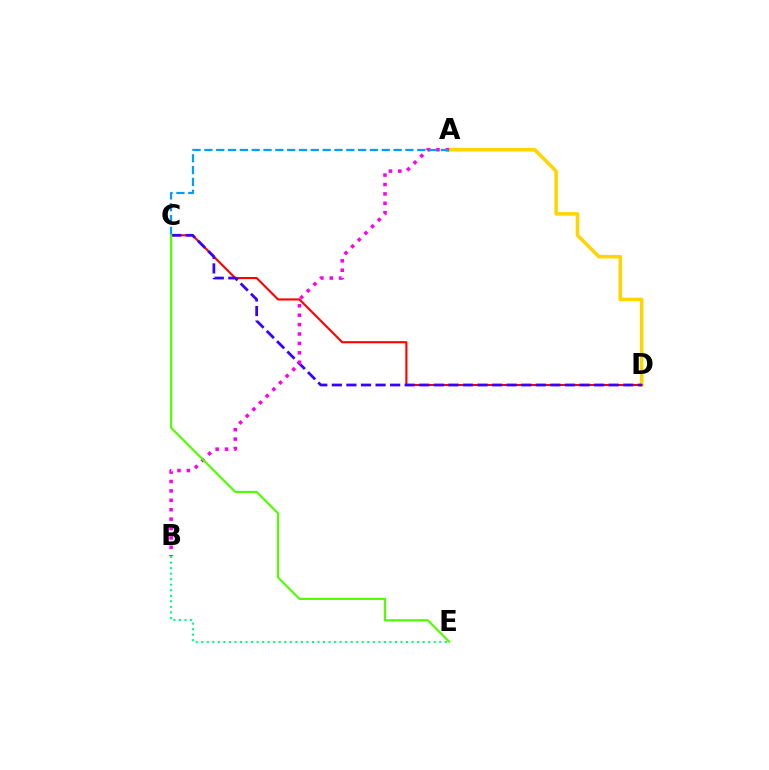{('A', 'D'): [{'color': '#ffd500', 'line_style': 'solid', 'thickness': 2.54}], ('C', 'D'): [{'color': '#ff0000', 'line_style': 'solid', 'thickness': 1.52}, {'color': '#3700ff', 'line_style': 'dashed', 'thickness': 1.98}], ('A', 'B'): [{'color': '#ff00ed', 'line_style': 'dotted', 'thickness': 2.56}], ('B', 'E'): [{'color': '#00ff86', 'line_style': 'dotted', 'thickness': 1.5}], ('A', 'C'): [{'color': '#009eff', 'line_style': 'dashed', 'thickness': 1.61}], ('C', 'E'): [{'color': '#4fff00', 'line_style': 'solid', 'thickness': 1.55}]}